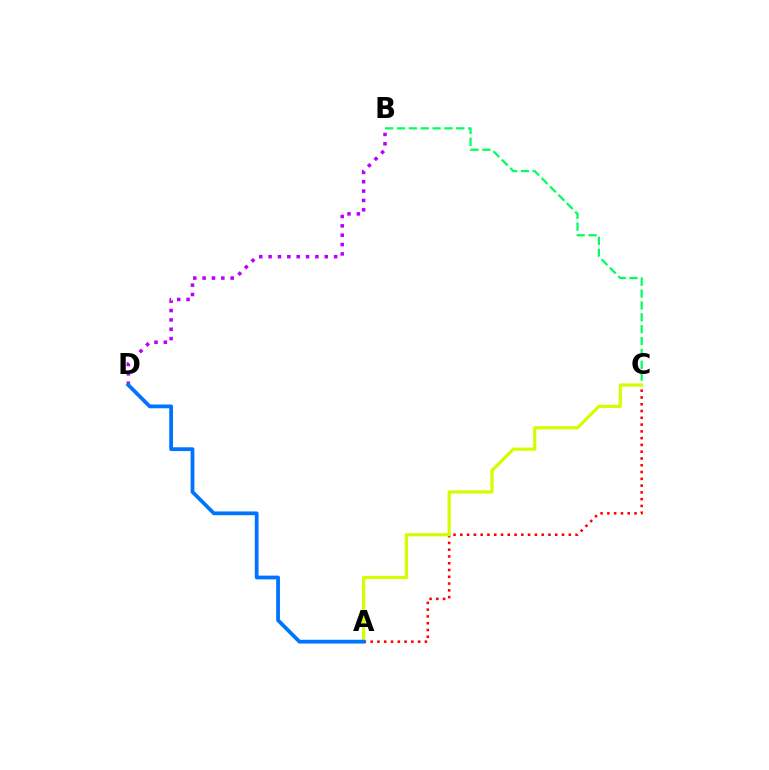{('A', 'C'): [{'color': '#ff0000', 'line_style': 'dotted', 'thickness': 1.84}, {'color': '#d1ff00', 'line_style': 'solid', 'thickness': 2.3}], ('B', 'C'): [{'color': '#00ff5c', 'line_style': 'dashed', 'thickness': 1.61}], ('B', 'D'): [{'color': '#b900ff', 'line_style': 'dotted', 'thickness': 2.54}], ('A', 'D'): [{'color': '#0074ff', 'line_style': 'solid', 'thickness': 2.72}]}